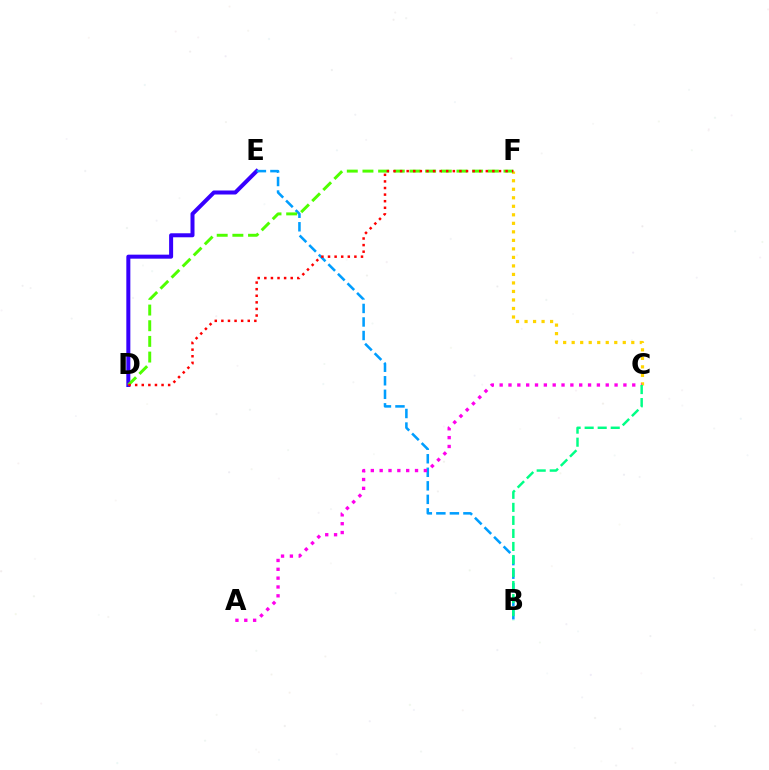{('D', 'E'): [{'color': '#3700ff', 'line_style': 'solid', 'thickness': 2.89}], ('C', 'F'): [{'color': '#ffd500', 'line_style': 'dotted', 'thickness': 2.31}], ('B', 'E'): [{'color': '#009eff', 'line_style': 'dashed', 'thickness': 1.84}], ('A', 'C'): [{'color': '#ff00ed', 'line_style': 'dotted', 'thickness': 2.4}], ('B', 'C'): [{'color': '#00ff86', 'line_style': 'dashed', 'thickness': 1.77}], ('D', 'F'): [{'color': '#4fff00', 'line_style': 'dashed', 'thickness': 2.13}, {'color': '#ff0000', 'line_style': 'dotted', 'thickness': 1.79}]}